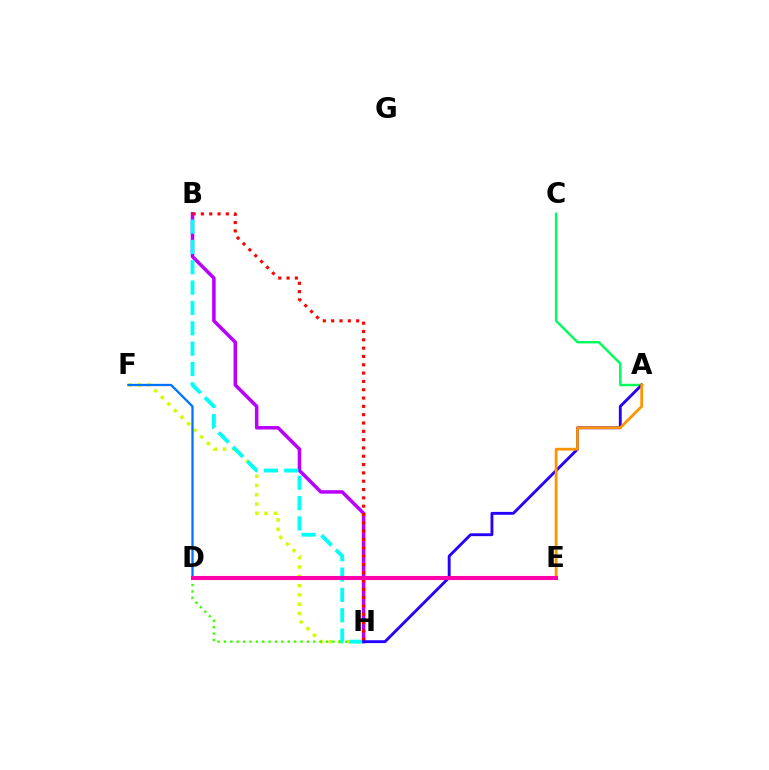{('F', 'H'): [{'color': '#d1ff00', 'line_style': 'dotted', 'thickness': 2.53}], ('A', 'C'): [{'color': '#00ff5c', 'line_style': 'solid', 'thickness': 1.76}], ('B', 'H'): [{'color': '#b900ff', 'line_style': 'solid', 'thickness': 2.52}, {'color': '#00fff6', 'line_style': 'dashed', 'thickness': 2.76}, {'color': '#ff0000', 'line_style': 'dotted', 'thickness': 2.26}], ('D', 'H'): [{'color': '#3dff00', 'line_style': 'dotted', 'thickness': 1.73}], ('A', 'H'): [{'color': '#2500ff', 'line_style': 'solid', 'thickness': 2.06}], ('A', 'E'): [{'color': '#ff9400', 'line_style': 'solid', 'thickness': 1.98}], ('D', 'F'): [{'color': '#0074ff', 'line_style': 'solid', 'thickness': 1.65}], ('D', 'E'): [{'color': '#ff00ac', 'line_style': 'solid', 'thickness': 2.94}]}